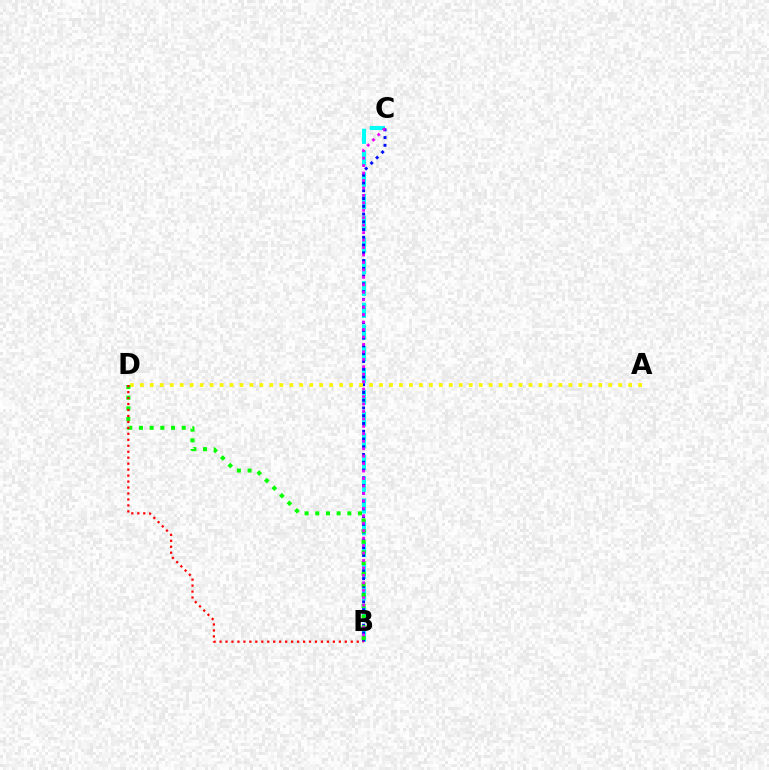{('B', 'C'): [{'color': '#00fff6', 'line_style': 'dashed', 'thickness': 2.95}, {'color': '#0010ff', 'line_style': 'dotted', 'thickness': 2.11}, {'color': '#ee00ff', 'line_style': 'dotted', 'thickness': 2.02}], ('A', 'D'): [{'color': '#fcf500', 'line_style': 'dotted', 'thickness': 2.71}], ('B', 'D'): [{'color': '#08ff00', 'line_style': 'dotted', 'thickness': 2.9}, {'color': '#ff0000', 'line_style': 'dotted', 'thickness': 1.62}]}